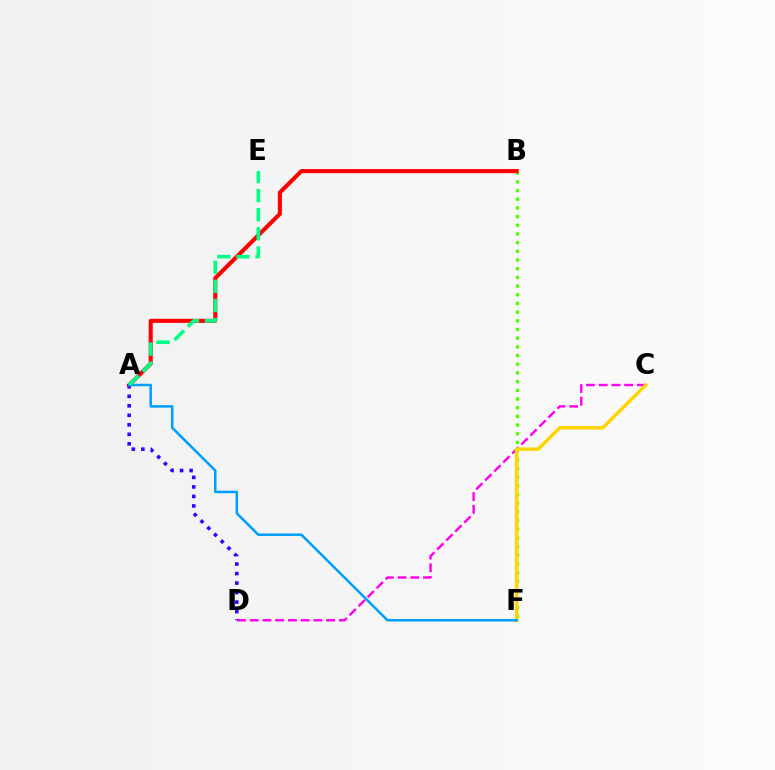{('B', 'F'): [{'color': '#4fff00', 'line_style': 'dotted', 'thickness': 2.36}], ('A', 'B'): [{'color': '#ff0000', 'line_style': 'solid', 'thickness': 2.93}], ('C', 'D'): [{'color': '#ff00ed', 'line_style': 'dashed', 'thickness': 1.73}], ('A', 'D'): [{'color': '#3700ff', 'line_style': 'dotted', 'thickness': 2.58}], ('C', 'F'): [{'color': '#ffd500', 'line_style': 'solid', 'thickness': 2.5}], ('A', 'F'): [{'color': '#009eff', 'line_style': 'solid', 'thickness': 1.81}], ('A', 'E'): [{'color': '#00ff86', 'line_style': 'dashed', 'thickness': 2.6}]}